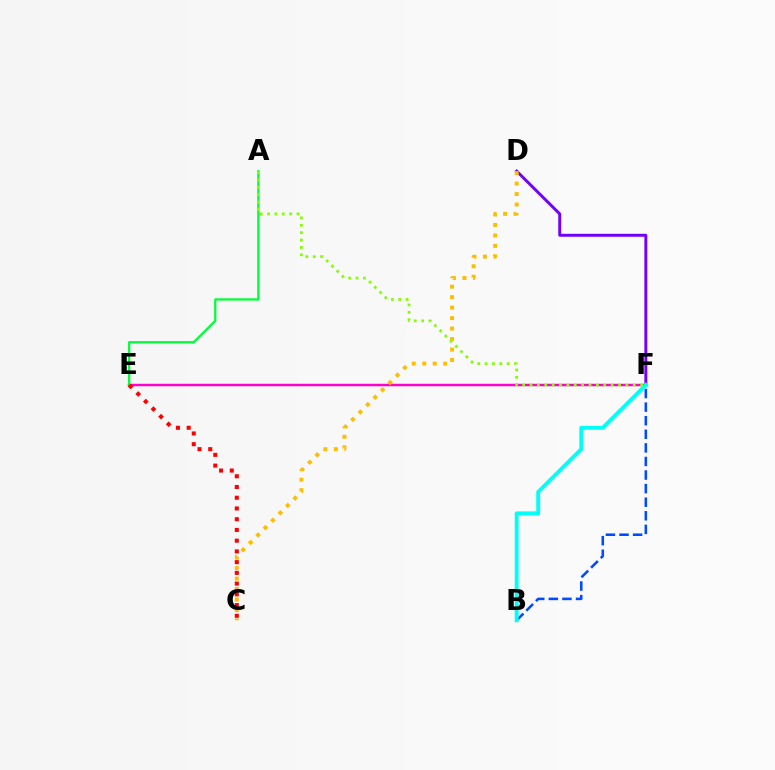{('E', 'F'): [{'color': '#ff00cf', 'line_style': 'solid', 'thickness': 1.77}], ('D', 'F'): [{'color': '#7200ff', 'line_style': 'solid', 'thickness': 2.12}], ('B', 'F'): [{'color': '#004bff', 'line_style': 'dashed', 'thickness': 1.85}, {'color': '#00fff6', 'line_style': 'solid', 'thickness': 2.8}], ('A', 'E'): [{'color': '#00ff39', 'line_style': 'solid', 'thickness': 1.64}], ('C', 'E'): [{'color': '#ff0000', 'line_style': 'dotted', 'thickness': 2.92}], ('C', 'D'): [{'color': '#ffbd00', 'line_style': 'dotted', 'thickness': 2.85}], ('A', 'F'): [{'color': '#84ff00', 'line_style': 'dotted', 'thickness': 2.0}]}